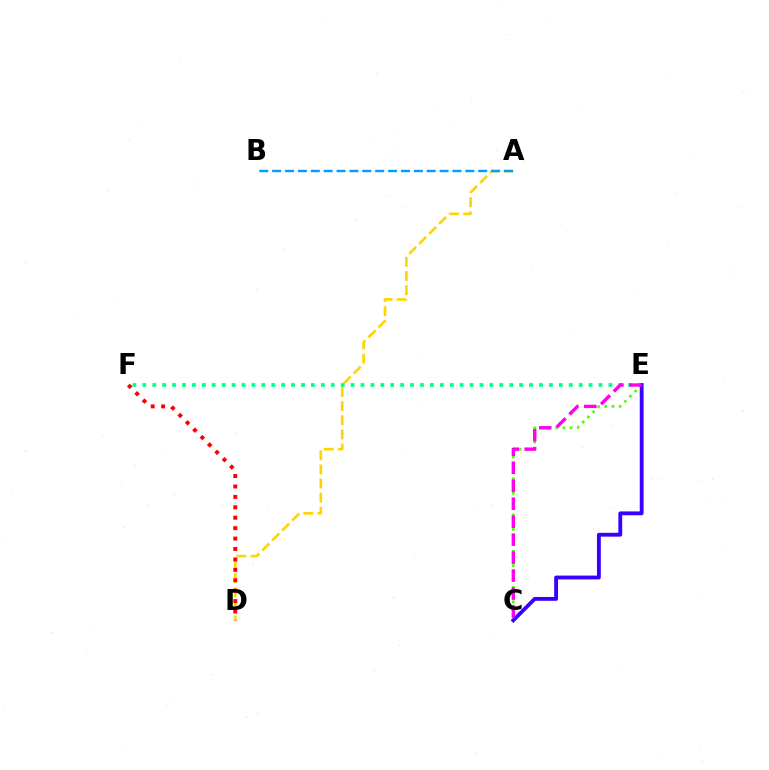{('C', 'E'): [{'color': '#4fff00', 'line_style': 'dotted', 'thickness': 1.97}, {'color': '#3700ff', 'line_style': 'solid', 'thickness': 2.76}, {'color': '#ff00ed', 'line_style': 'dashed', 'thickness': 2.44}], ('E', 'F'): [{'color': '#00ff86', 'line_style': 'dotted', 'thickness': 2.69}], ('A', 'D'): [{'color': '#ffd500', 'line_style': 'dashed', 'thickness': 1.92}], ('A', 'B'): [{'color': '#009eff', 'line_style': 'dashed', 'thickness': 1.75}], ('D', 'F'): [{'color': '#ff0000', 'line_style': 'dotted', 'thickness': 2.83}]}